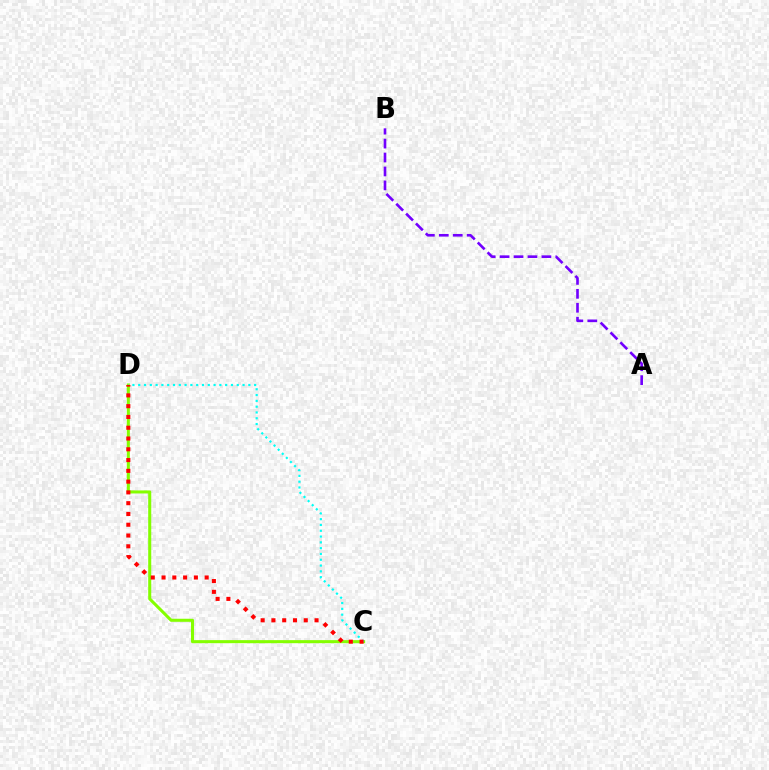{('A', 'B'): [{'color': '#7200ff', 'line_style': 'dashed', 'thickness': 1.89}], ('C', 'D'): [{'color': '#84ff00', 'line_style': 'solid', 'thickness': 2.2}, {'color': '#00fff6', 'line_style': 'dotted', 'thickness': 1.57}, {'color': '#ff0000', 'line_style': 'dotted', 'thickness': 2.93}]}